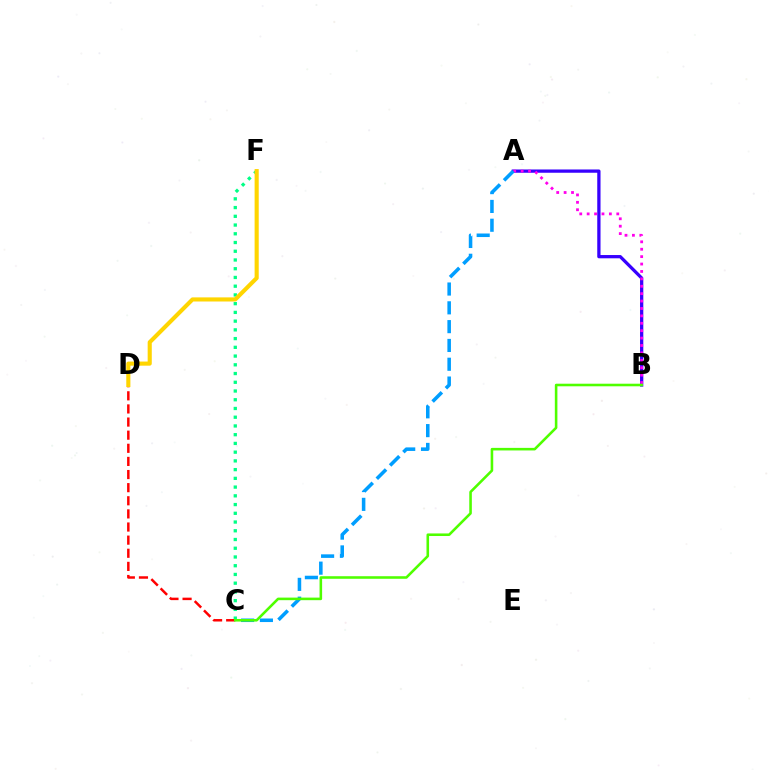{('C', 'F'): [{'color': '#00ff86', 'line_style': 'dotted', 'thickness': 2.37}], ('C', 'D'): [{'color': '#ff0000', 'line_style': 'dashed', 'thickness': 1.78}], ('A', 'B'): [{'color': '#3700ff', 'line_style': 'solid', 'thickness': 2.35}, {'color': '#ff00ed', 'line_style': 'dotted', 'thickness': 2.01}], ('A', 'C'): [{'color': '#009eff', 'line_style': 'dashed', 'thickness': 2.55}], ('B', 'C'): [{'color': '#4fff00', 'line_style': 'solid', 'thickness': 1.86}], ('D', 'F'): [{'color': '#ffd500', 'line_style': 'solid', 'thickness': 2.96}]}